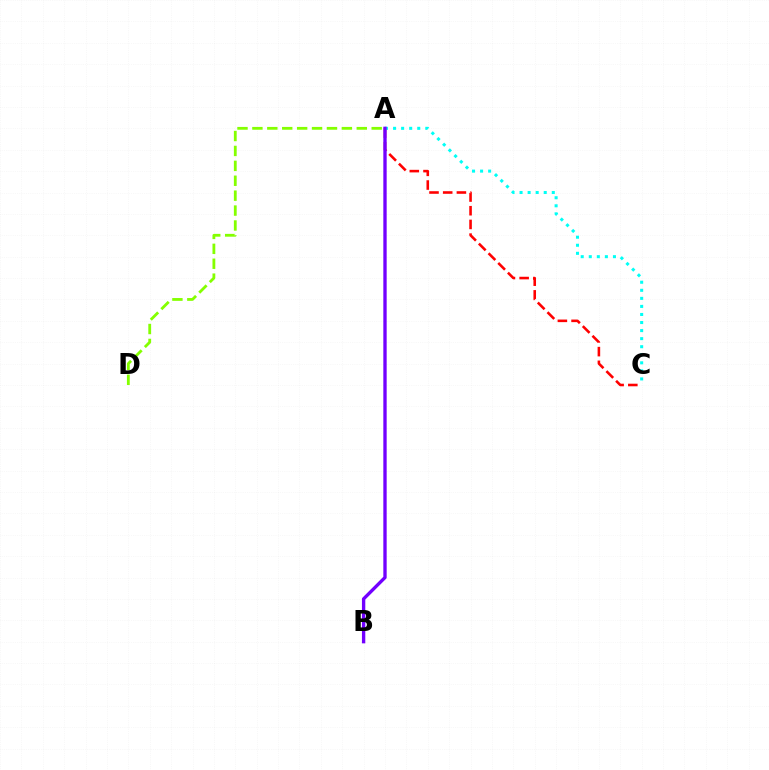{('A', 'D'): [{'color': '#84ff00', 'line_style': 'dashed', 'thickness': 2.03}], ('A', 'C'): [{'color': '#ff0000', 'line_style': 'dashed', 'thickness': 1.86}, {'color': '#00fff6', 'line_style': 'dotted', 'thickness': 2.19}], ('A', 'B'): [{'color': '#7200ff', 'line_style': 'solid', 'thickness': 2.41}]}